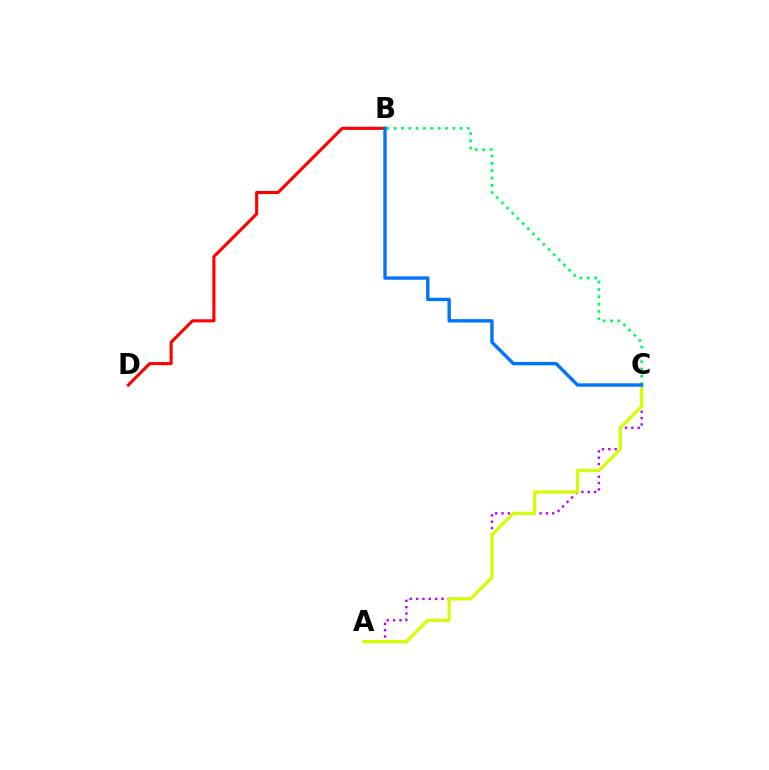{('A', 'C'): [{'color': '#b900ff', 'line_style': 'dotted', 'thickness': 1.72}, {'color': '#d1ff00', 'line_style': 'solid', 'thickness': 2.3}], ('B', 'D'): [{'color': '#ff0000', 'line_style': 'solid', 'thickness': 2.23}], ('B', 'C'): [{'color': '#00ff5c', 'line_style': 'dotted', 'thickness': 1.99}, {'color': '#0074ff', 'line_style': 'solid', 'thickness': 2.43}]}